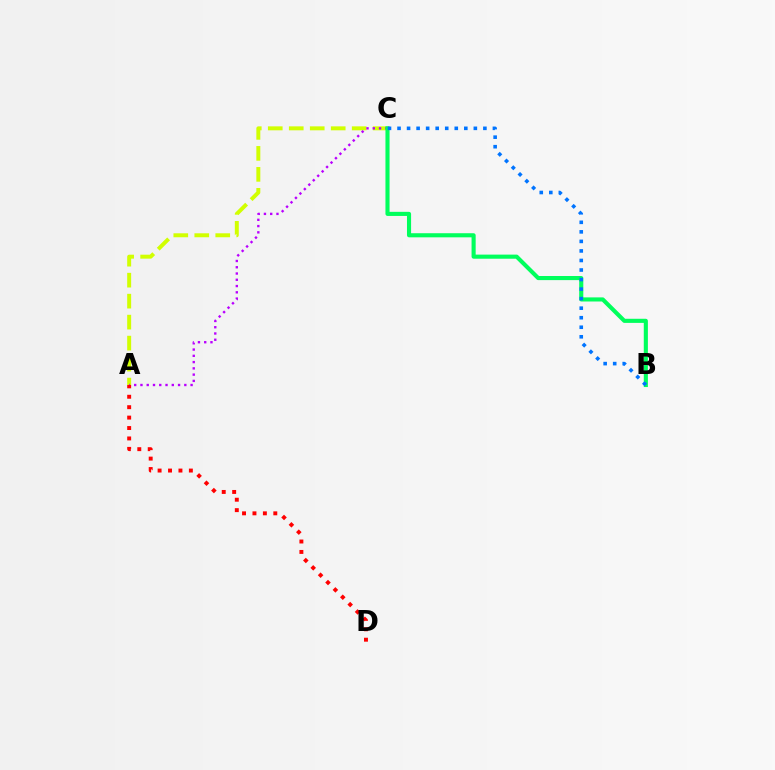{('A', 'C'): [{'color': '#d1ff00', 'line_style': 'dashed', 'thickness': 2.85}, {'color': '#b900ff', 'line_style': 'dotted', 'thickness': 1.7}], ('A', 'D'): [{'color': '#ff0000', 'line_style': 'dotted', 'thickness': 2.83}], ('B', 'C'): [{'color': '#00ff5c', 'line_style': 'solid', 'thickness': 2.96}, {'color': '#0074ff', 'line_style': 'dotted', 'thickness': 2.59}]}